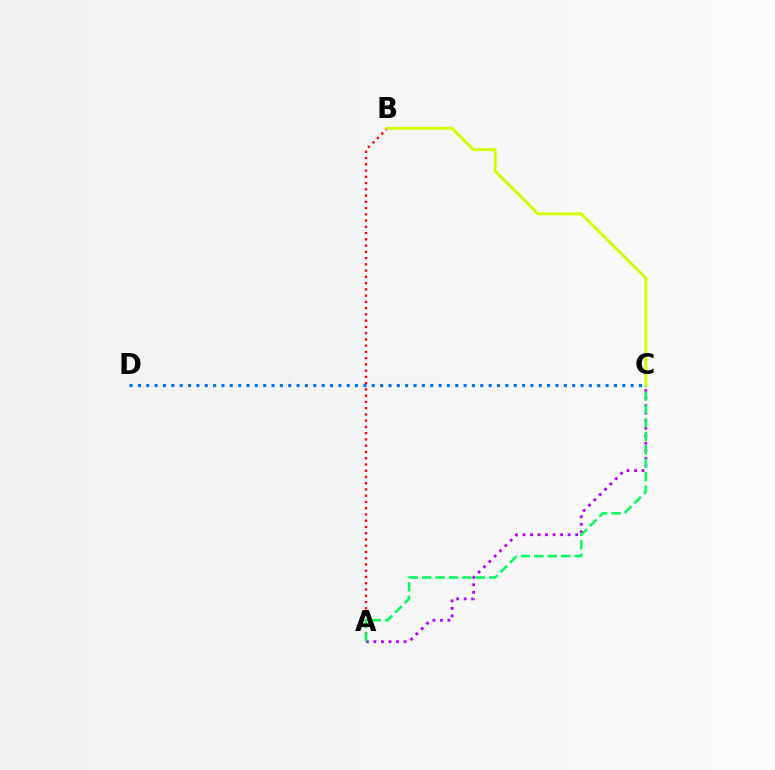{('A', 'C'): [{'color': '#b900ff', 'line_style': 'dotted', 'thickness': 2.05}, {'color': '#00ff5c', 'line_style': 'dashed', 'thickness': 1.83}], ('A', 'B'): [{'color': '#ff0000', 'line_style': 'dotted', 'thickness': 1.7}], ('B', 'C'): [{'color': '#d1ff00', 'line_style': 'solid', 'thickness': 2.1}], ('C', 'D'): [{'color': '#0074ff', 'line_style': 'dotted', 'thickness': 2.27}]}